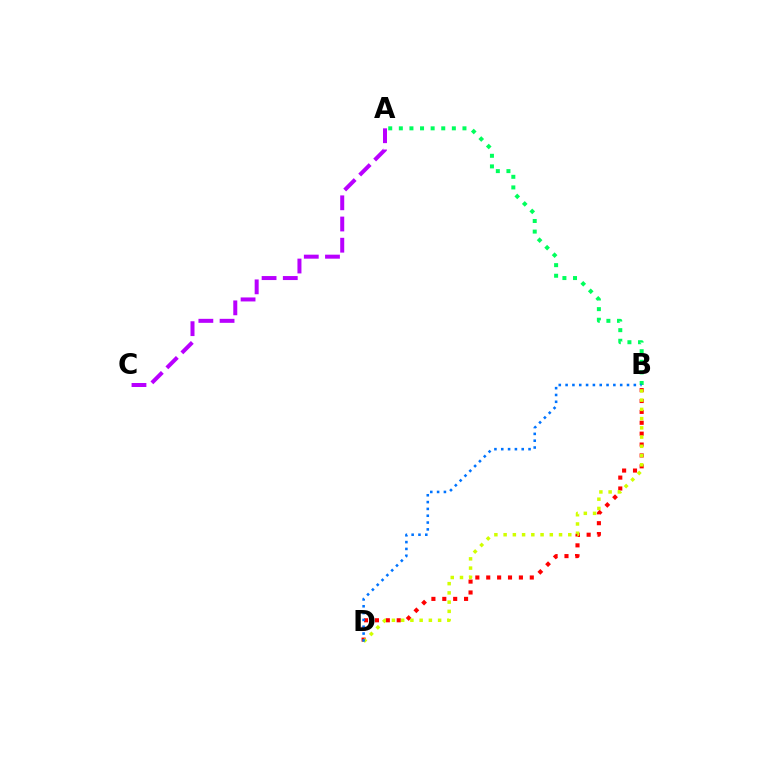{('A', 'B'): [{'color': '#00ff5c', 'line_style': 'dotted', 'thickness': 2.88}], ('B', 'D'): [{'color': '#ff0000', 'line_style': 'dotted', 'thickness': 2.96}, {'color': '#d1ff00', 'line_style': 'dotted', 'thickness': 2.51}, {'color': '#0074ff', 'line_style': 'dotted', 'thickness': 1.85}], ('A', 'C'): [{'color': '#b900ff', 'line_style': 'dashed', 'thickness': 2.88}]}